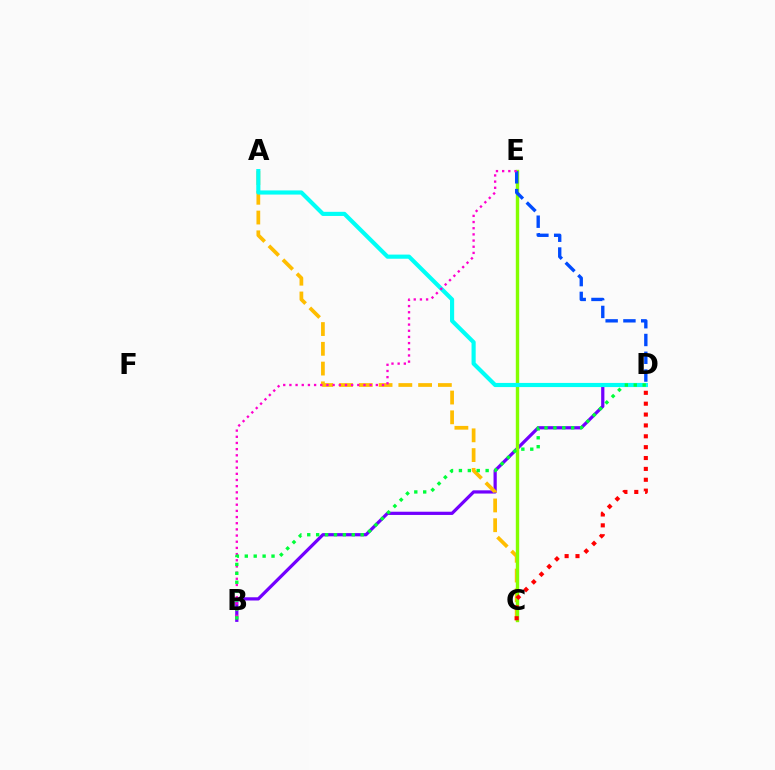{('B', 'D'): [{'color': '#7200ff', 'line_style': 'solid', 'thickness': 2.32}, {'color': '#00ff39', 'line_style': 'dotted', 'thickness': 2.42}], ('A', 'C'): [{'color': '#ffbd00', 'line_style': 'dashed', 'thickness': 2.69}], ('C', 'E'): [{'color': '#84ff00', 'line_style': 'solid', 'thickness': 2.44}], ('A', 'D'): [{'color': '#00fff6', 'line_style': 'solid', 'thickness': 2.98}], ('D', 'E'): [{'color': '#004bff', 'line_style': 'dashed', 'thickness': 2.42}], ('B', 'E'): [{'color': '#ff00cf', 'line_style': 'dotted', 'thickness': 1.68}], ('C', 'D'): [{'color': '#ff0000', 'line_style': 'dotted', 'thickness': 2.95}]}